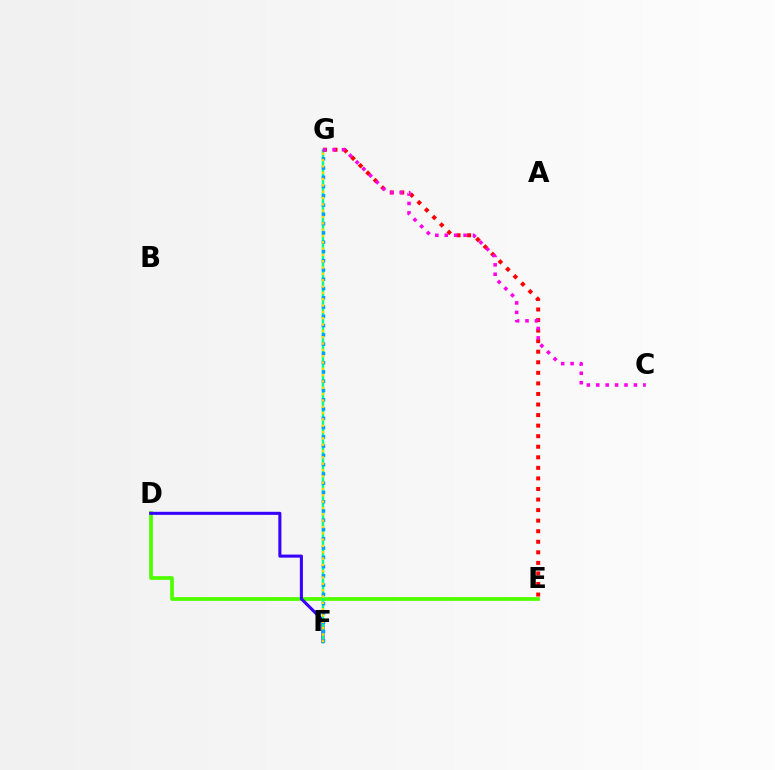{('D', 'E'): [{'color': '#4fff00', 'line_style': 'solid', 'thickness': 2.69}], ('D', 'F'): [{'color': '#3700ff', 'line_style': 'solid', 'thickness': 2.2}], ('F', 'G'): [{'color': '#00ff86', 'line_style': 'solid', 'thickness': 1.78}, {'color': '#009eff', 'line_style': 'dotted', 'thickness': 2.52}, {'color': '#ffd500', 'line_style': 'dotted', 'thickness': 1.72}], ('E', 'G'): [{'color': '#ff0000', 'line_style': 'dotted', 'thickness': 2.87}], ('C', 'G'): [{'color': '#ff00ed', 'line_style': 'dotted', 'thickness': 2.56}]}